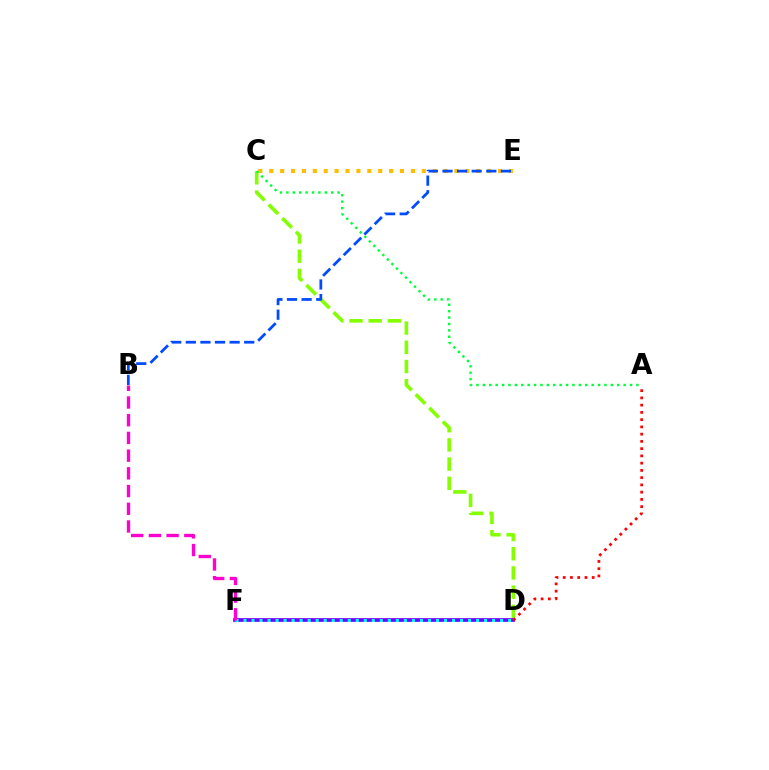{('C', 'D'): [{'color': '#84ff00', 'line_style': 'dashed', 'thickness': 2.61}], ('C', 'E'): [{'color': '#ffbd00', 'line_style': 'dotted', 'thickness': 2.96}], ('D', 'F'): [{'color': '#7200ff', 'line_style': 'solid', 'thickness': 2.67}, {'color': '#00fff6', 'line_style': 'dotted', 'thickness': 2.18}], ('A', 'D'): [{'color': '#ff0000', 'line_style': 'dotted', 'thickness': 1.97}], ('B', 'F'): [{'color': '#ff00cf', 'line_style': 'dashed', 'thickness': 2.41}], ('B', 'E'): [{'color': '#004bff', 'line_style': 'dashed', 'thickness': 1.98}], ('A', 'C'): [{'color': '#00ff39', 'line_style': 'dotted', 'thickness': 1.74}]}